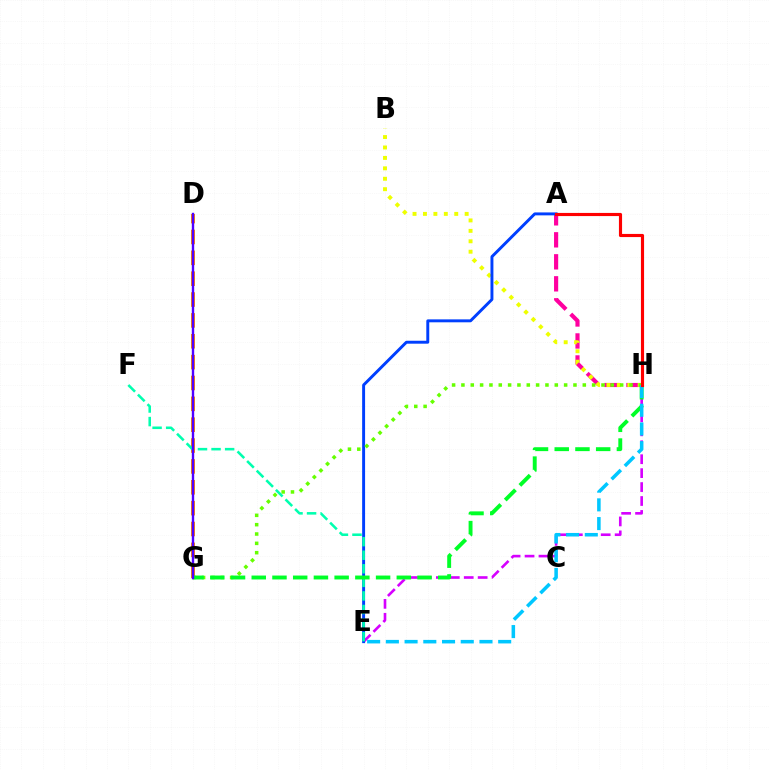{('A', 'H'): [{'color': '#ff00a0', 'line_style': 'dashed', 'thickness': 2.99}, {'color': '#ff0000', 'line_style': 'solid', 'thickness': 2.26}], ('B', 'H'): [{'color': '#eeff00', 'line_style': 'dotted', 'thickness': 2.83}], ('D', 'G'): [{'color': '#ff8800', 'line_style': 'dashed', 'thickness': 2.83}, {'color': '#4f00ff', 'line_style': 'solid', 'thickness': 1.72}], ('E', 'H'): [{'color': '#d600ff', 'line_style': 'dashed', 'thickness': 1.89}, {'color': '#00c7ff', 'line_style': 'dashed', 'thickness': 2.54}], ('A', 'E'): [{'color': '#003fff', 'line_style': 'solid', 'thickness': 2.11}], ('G', 'H'): [{'color': '#66ff00', 'line_style': 'dotted', 'thickness': 2.54}, {'color': '#00ff27', 'line_style': 'dashed', 'thickness': 2.82}], ('E', 'F'): [{'color': '#00ffaf', 'line_style': 'dashed', 'thickness': 1.84}]}